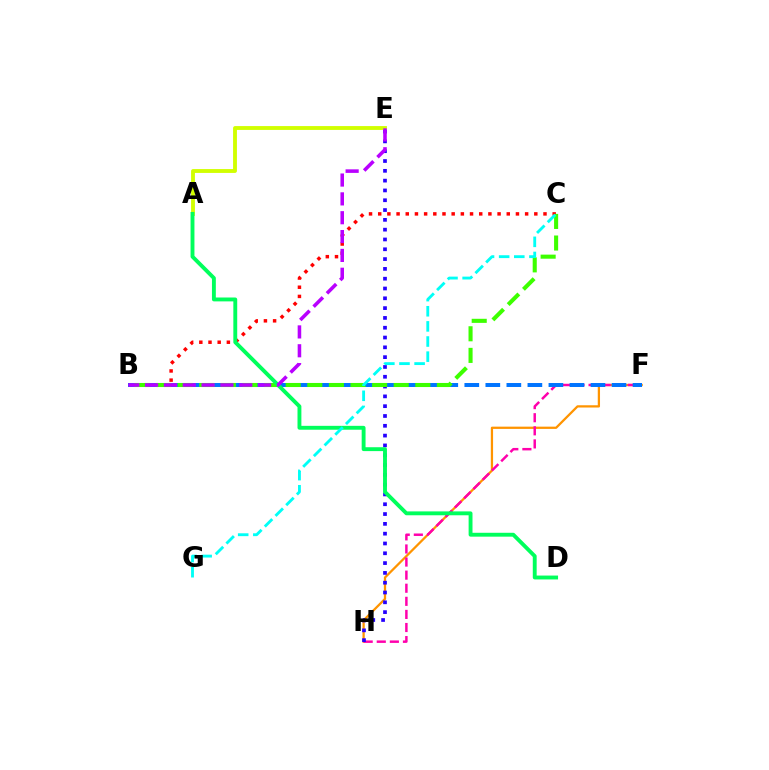{('B', 'C'): [{'color': '#ff0000', 'line_style': 'dotted', 'thickness': 2.49}, {'color': '#3dff00', 'line_style': 'dashed', 'thickness': 2.94}], ('F', 'H'): [{'color': '#ff9400', 'line_style': 'solid', 'thickness': 1.63}, {'color': '#ff00ac', 'line_style': 'dashed', 'thickness': 1.78}], ('E', 'H'): [{'color': '#2500ff', 'line_style': 'dotted', 'thickness': 2.66}], ('B', 'F'): [{'color': '#0074ff', 'line_style': 'dashed', 'thickness': 2.86}], ('A', 'E'): [{'color': '#d1ff00', 'line_style': 'solid', 'thickness': 2.77}], ('A', 'D'): [{'color': '#00ff5c', 'line_style': 'solid', 'thickness': 2.79}], ('C', 'G'): [{'color': '#00fff6', 'line_style': 'dashed', 'thickness': 2.06}], ('B', 'E'): [{'color': '#b900ff', 'line_style': 'dashed', 'thickness': 2.56}]}